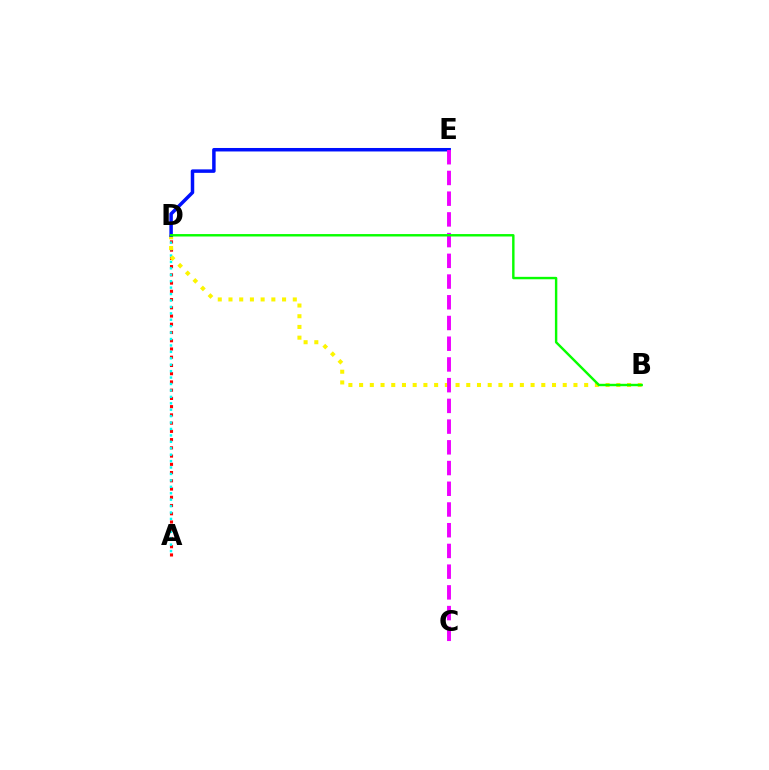{('A', 'D'): [{'color': '#ff0000', 'line_style': 'dotted', 'thickness': 2.24}, {'color': '#00fff6', 'line_style': 'dotted', 'thickness': 1.75}], ('B', 'D'): [{'color': '#fcf500', 'line_style': 'dotted', 'thickness': 2.91}, {'color': '#08ff00', 'line_style': 'solid', 'thickness': 1.74}], ('D', 'E'): [{'color': '#0010ff', 'line_style': 'solid', 'thickness': 2.51}], ('C', 'E'): [{'color': '#ee00ff', 'line_style': 'dashed', 'thickness': 2.81}]}